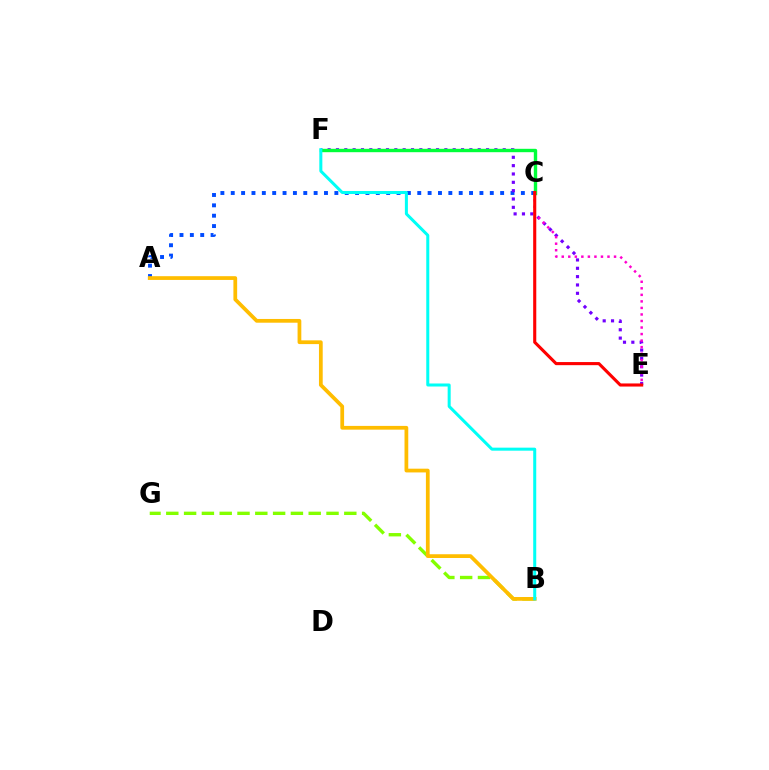{('A', 'C'): [{'color': '#004bff', 'line_style': 'dotted', 'thickness': 2.82}], ('E', 'F'): [{'color': '#7200ff', 'line_style': 'dotted', 'thickness': 2.27}], ('C', 'E'): [{'color': '#ff00cf', 'line_style': 'dotted', 'thickness': 1.78}, {'color': '#ff0000', 'line_style': 'solid', 'thickness': 2.23}], ('B', 'G'): [{'color': '#84ff00', 'line_style': 'dashed', 'thickness': 2.42}], ('C', 'F'): [{'color': '#00ff39', 'line_style': 'solid', 'thickness': 2.44}], ('A', 'B'): [{'color': '#ffbd00', 'line_style': 'solid', 'thickness': 2.7}], ('B', 'F'): [{'color': '#00fff6', 'line_style': 'solid', 'thickness': 2.18}]}